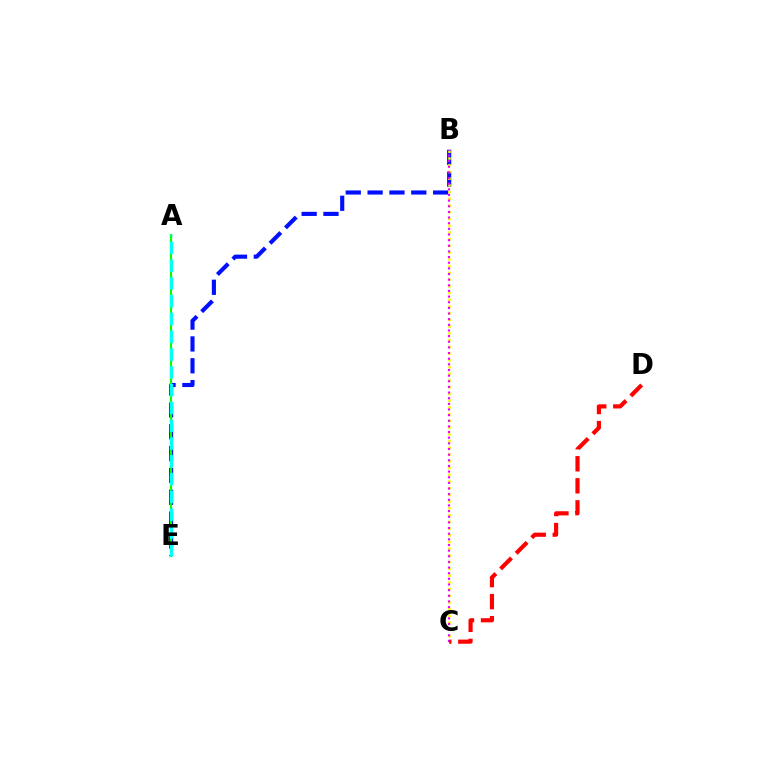{('B', 'E'): [{'color': '#0010ff', 'line_style': 'dashed', 'thickness': 2.97}], ('A', 'E'): [{'color': '#08ff00', 'line_style': 'solid', 'thickness': 1.55}, {'color': '#00fff6', 'line_style': 'dashed', 'thickness': 2.42}], ('B', 'C'): [{'color': '#fcf500', 'line_style': 'dotted', 'thickness': 1.83}, {'color': '#ee00ff', 'line_style': 'dotted', 'thickness': 1.53}], ('C', 'D'): [{'color': '#ff0000', 'line_style': 'dashed', 'thickness': 2.99}]}